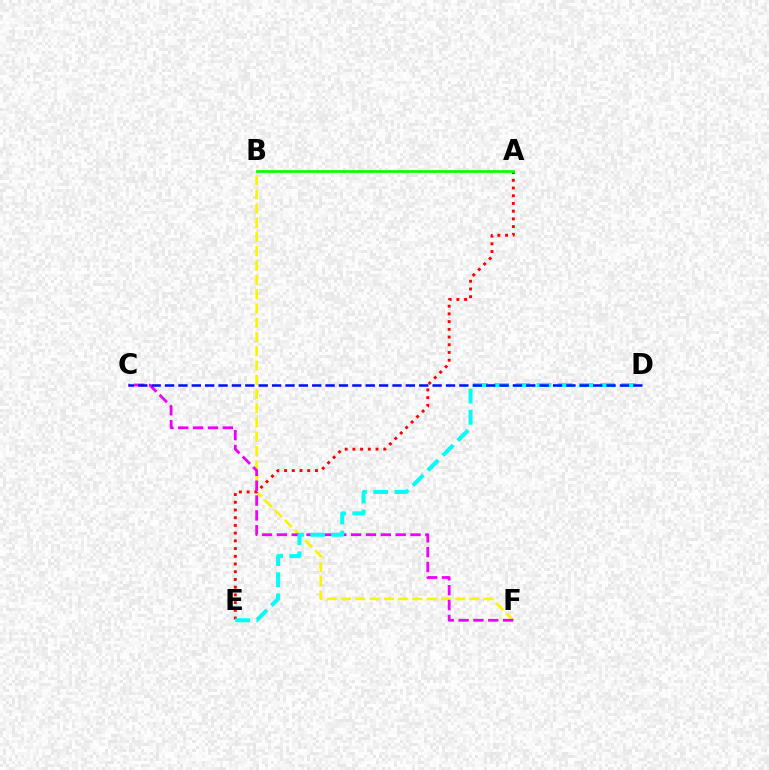{('B', 'F'): [{'color': '#fcf500', 'line_style': 'dashed', 'thickness': 1.94}], ('C', 'F'): [{'color': '#ee00ff', 'line_style': 'dashed', 'thickness': 2.02}], ('A', 'E'): [{'color': '#ff0000', 'line_style': 'dotted', 'thickness': 2.1}], ('D', 'E'): [{'color': '#00fff6', 'line_style': 'dashed', 'thickness': 2.87}], ('A', 'B'): [{'color': '#08ff00', 'line_style': 'solid', 'thickness': 1.97}], ('C', 'D'): [{'color': '#0010ff', 'line_style': 'dashed', 'thickness': 1.82}]}